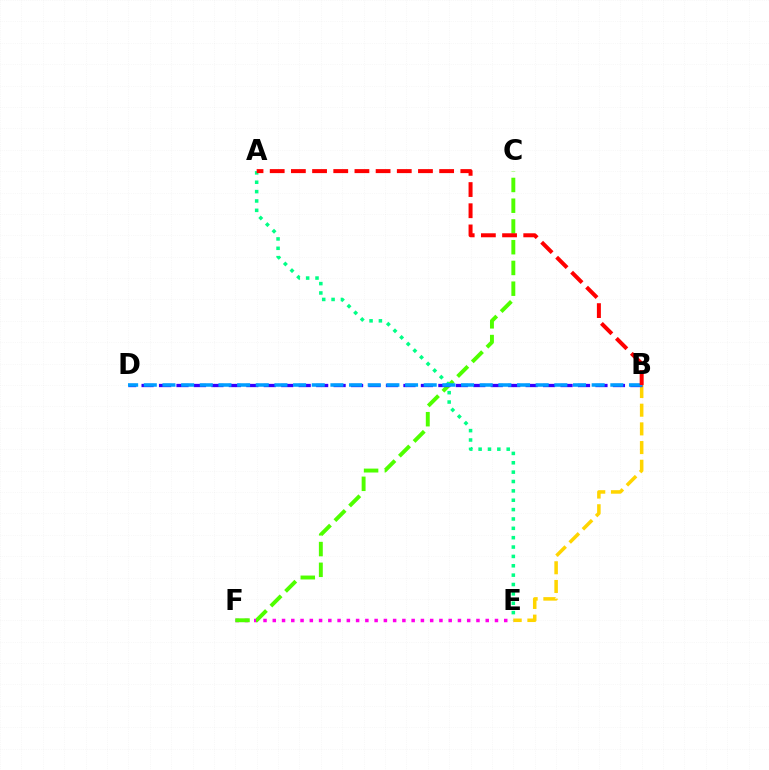{('E', 'F'): [{'color': '#ff00ed', 'line_style': 'dotted', 'thickness': 2.52}], ('B', 'E'): [{'color': '#ffd500', 'line_style': 'dashed', 'thickness': 2.54}], ('C', 'F'): [{'color': '#4fff00', 'line_style': 'dashed', 'thickness': 2.82}], ('A', 'E'): [{'color': '#00ff86', 'line_style': 'dotted', 'thickness': 2.54}], ('B', 'D'): [{'color': '#3700ff', 'line_style': 'dashed', 'thickness': 2.37}, {'color': '#009eff', 'line_style': 'dashed', 'thickness': 2.54}], ('A', 'B'): [{'color': '#ff0000', 'line_style': 'dashed', 'thickness': 2.88}]}